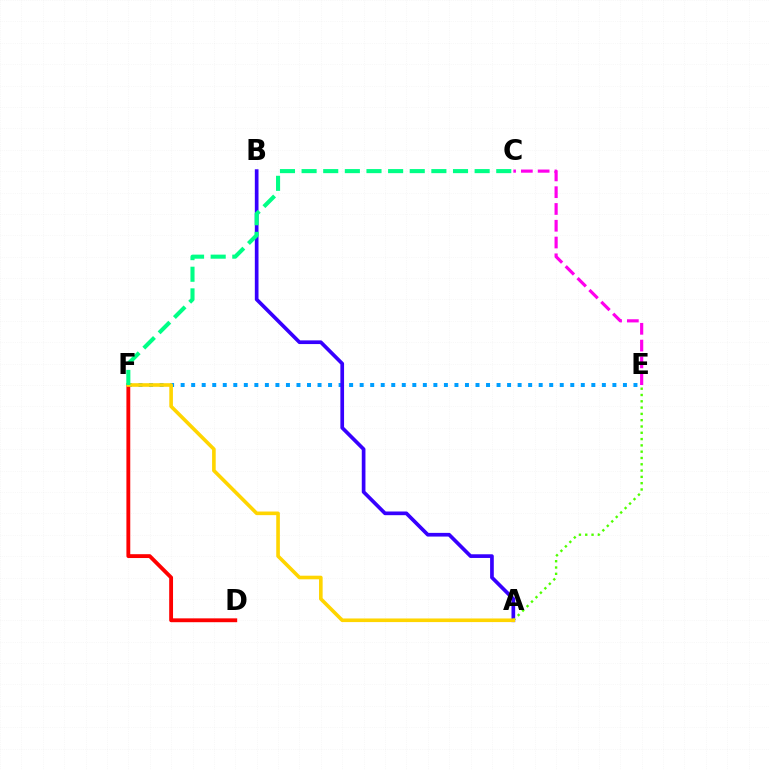{('E', 'F'): [{'color': '#009eff', 'line_style': 'dotted', 'thickness': 2.86}], ('A', 'B'): [{'color': '#3700ff', 'line_style': 'solid', 'thickness': 2.65}], ('A', 'E'): [{'color': '#4fff00', 'line_style': 'dotted', 'thickness': 1.71}], ('D', 'F'): [{'color': '#ff0000', 'line_style': 'solid', 'thickness': 2.77}], ('A', 'F'): [{'color': '#ffd500', 'line_style': 'solid', 'thickness': 2.6}], ('C', 'E'): [{'color': '#ff00ed', 'line_style': 'dashed', 'thickness': 2.28}], ('C', 'F'): [{'color': '#00ff86', 'line_style': 'dashed', 'thickness': 2.94}]}